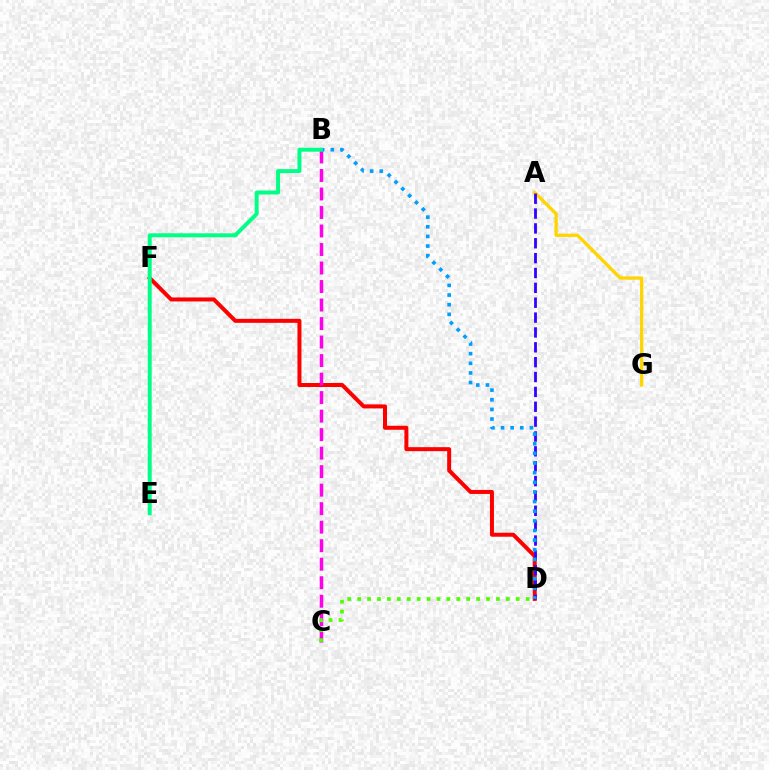{('A', 'G'): [{'color': '#ffd500', 'line_style': 'solid', 'thickness': 2.36}], ('D', 'F'): [{'color': '#ff0000', 'line_style': 'solid', 'thickness': 2.88}], ('B', 'C'): [{'color': '#ff00ed', 'line_style': 'dashed', 'thickness': 2.51}], ('A', 'D'): [{'color': '#3700ff', 'line_style': 'dashed', 'thickness': 2.02}], ('B', 'D'): [{'color': '#009eff', 'line_style': 'dotted', 'thickness': 2.62}], ('B', 'E'): [{'color': '#00ff86', 'line_style': 'solid', 'thickness': 2.84}], ('C', 'D'): [{'color': '#4fff00', 'line_style': 'dotted', 'thickness': 2.69}]}